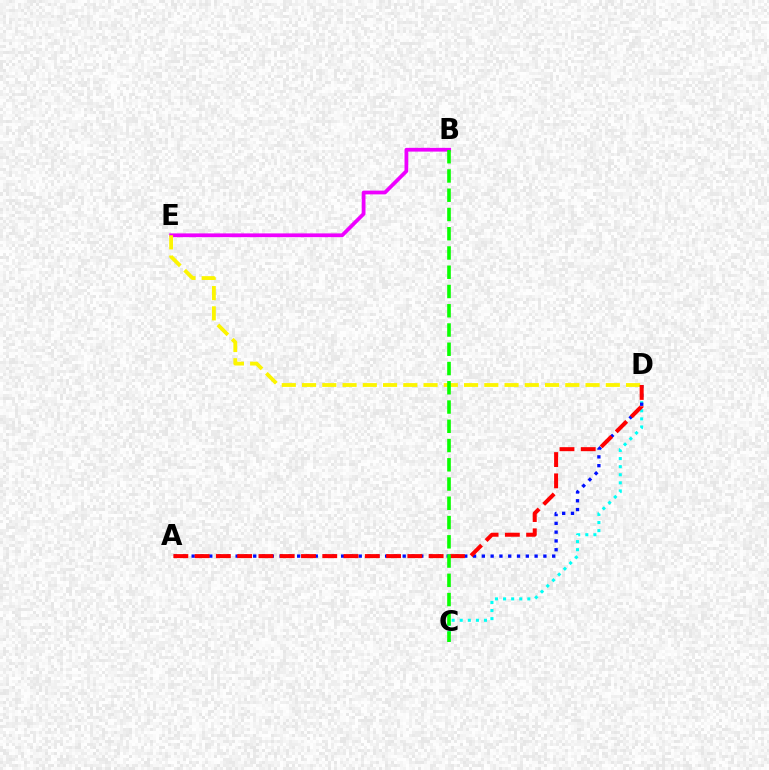{('C', 'D'): [{'color': '#00fff6', 'line_style': 'dotted', 'thickness': 2.2}], ('B', 'E'): [{'color': '#ee00ff', 'line_style': 'solid', 'thickness': 2.7}], ('A', 'D'): [{'color': '#0010ff', 'line_style': 'dotted', 'thickness': 2.39}, {'color': '#ff0000', 'line_style': 'dashed', 'thickness': 2.89}], ('D', 'E'): [{'color': '#fcf500', 'line_style': 'dashed', 'thickness': 2.75}], ('B', 'C'): [{'color': '#08ff00', 'line_style': 'dashed', 'thickness': 2.62}]}